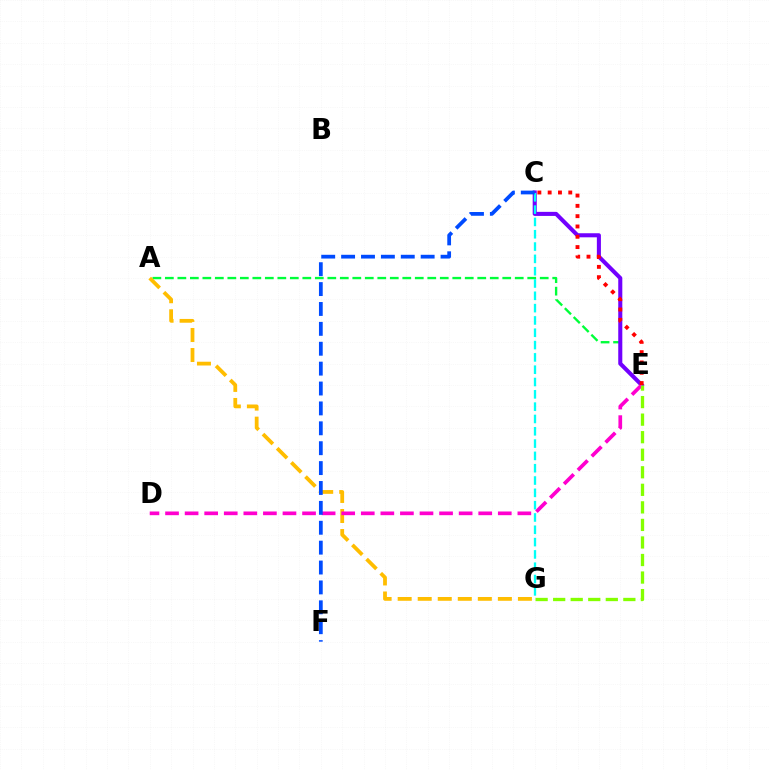{('A', 'E'): [{'color': '#00ff39', 'line_style': 'dashed', 'thickness': 1.7}], ('A', 'G'): [{'color': '#ffbd00', 'line_style': 'dashed', 'thickness': 2.72}], ('C', 'E'): [{'color': '#7200ff', 'line_style': 'solid', 'thickness': 2.93}, {'color': '#ff0000', 'line_style': 'dotted', 'thickness': 2.8}], ('D', 'E'): [{'color': '#ff00cf', 'line_style': 'dashed', 'thickness': 2.66}], ('C', 'G'): [{'color': '#00fff6', 'line_style': 'dashed', 'thickness': 1.67}], ('C', 'F'): [{'color': '#004bff', 'line_style': 'dashed', 'thickness': 2.7}], ('E', 'G'): [{'color': '#84ff00', 'line_style': 'dashed', 'thickness': 2.38}]}